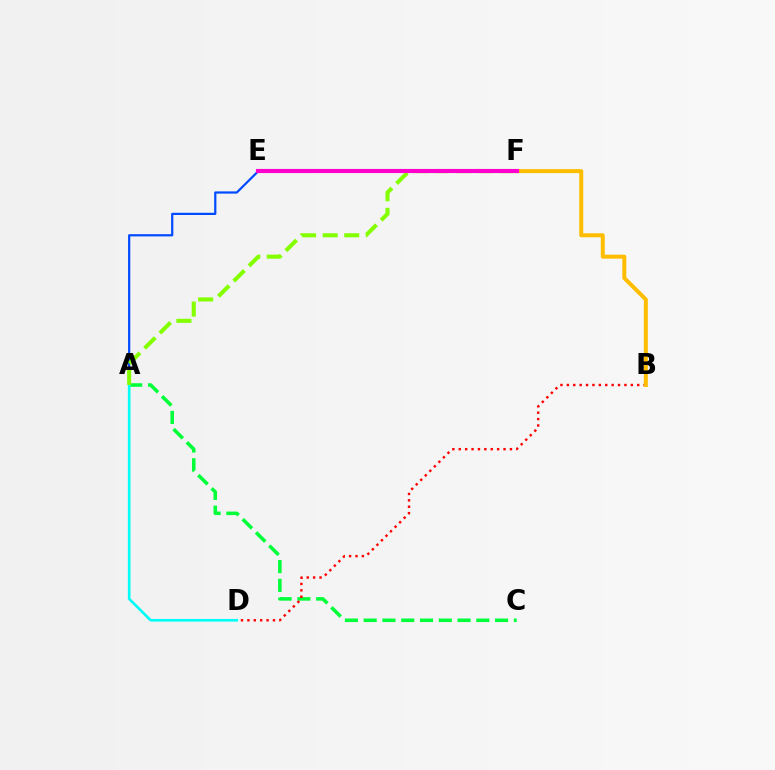{('A', 'E'): [{'color': '#004bff', 'line_style': 'solid', 'thickness': 1.6}], ('A', 'C'): [{'color': '#00ff39', 'line_style': 'dashed', 'thickness': 2.55}], ('E', 'F'): [{'color': '#7200ff', 'line_style': 'dotted', 'thickness': 1.71}, {'color': '#ff00cf', 'line_style': 'solid', 'thickness': 2.97}], ('B', 'D'): [{'color': '#ff0000', 'line_style': 'dotted', 'thickness': 1.74}], ('A', 'D'): [{'color': '#00fff6', 'line_style': 'solid', 'thickness': 1.89}], ('B', 'F'): [{'color': '#ffbd00', 'line_style': 'solid', 'thickness': 2.88}], ('A', 'F'): [{'color': '#84ff00', 'line_style': 'dashed', 'thickness': 2.93}]}